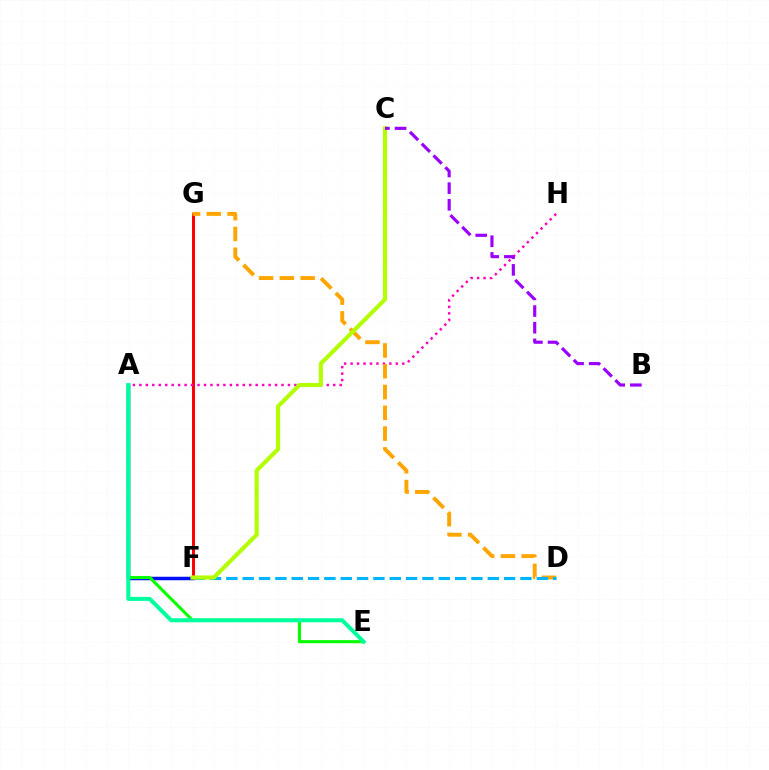{('A', 'F'): [{'color': '#0010ff', 'line_style': 'solid', 'thickness': 2.51}], ('F', 'G'): [{'color': '#ff0000', 'line_style': 'solid', 'thickness': 2.15}], ('A', 'H'): [{'color': '#ff00bd', 'line_style': 'dotted', 'thickness': 1.76}], ('A', 'E'): [{'color': '#08ff00', 'line_style': 'solid', 'thickness': 2.23}, {'color': '#00ff9d', 'line_style': 'solid', 'thickness': 2.9}], ('D', 'G'): [{'color': '#ffa500', 'line_style': 'dashed', 'thickness': 2.82}], ('D', 'F'): [{'color': '#00b5ff', 'line_style': 'dashed', 'thickness': 2.22}], ('C', 'F'): [{'color': '#b3ff00', 'line_style': 'solid', 'thickness': 2.97}], ('B', 'C'): [{'color': '#9b00ff', 'line_style': 'dashed', 'thickness': 2.26}]}